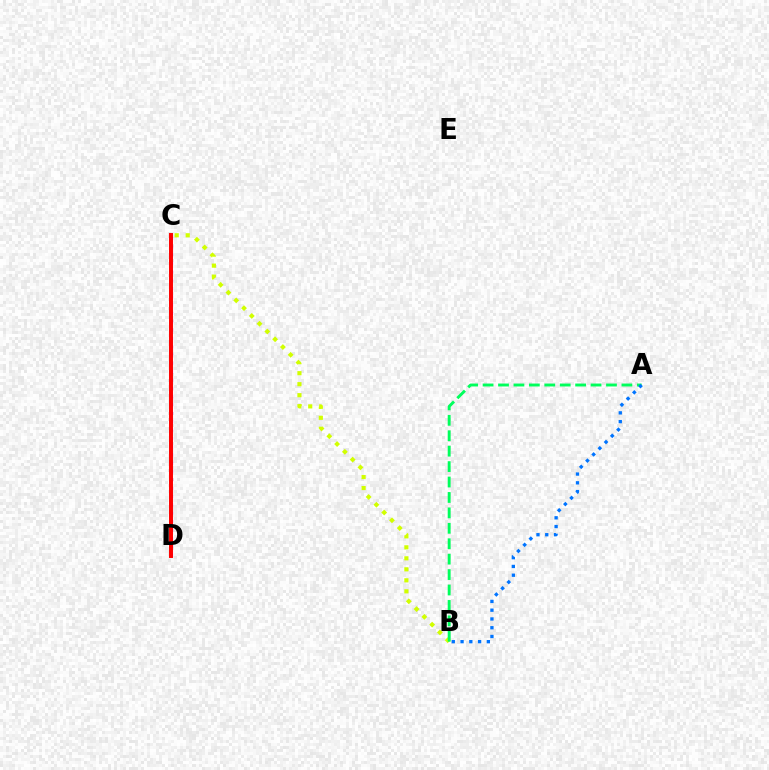{('B', 'C'): [{'color': '#d1ff00', 'line_style': 'dotted', 'thickness': 2.99}], ('A', 'B'): [{'color': '#00ff5c', 'line_style': 'dashed', 'thickness': 2.1}, {'color': '#0074ff', 'line_style': 'dotted', 'thickness': 2.38}], ('C', 'D'): [{'color': '#b900ff', 'line_style': 'dotted', 'thickness': 2.26}, {'color': '#ff0000', 'line_style': 'solid', 'thickness': 2.84}]}